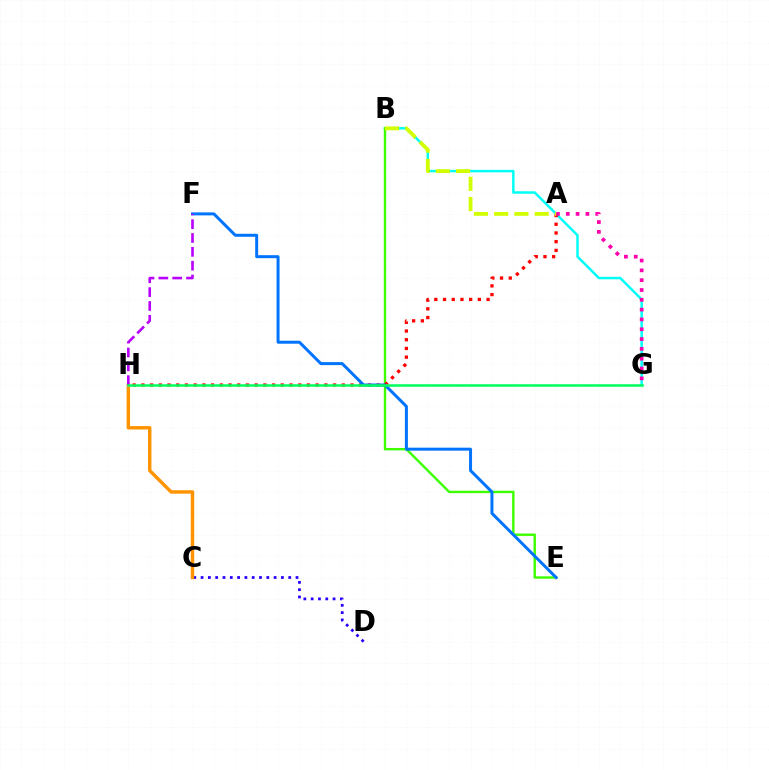{('B', 'G'): [{'color': '#00fff6', 'line_style': 'solid', 'thickness': 1.78}], ('B', 'E'): [{'color': '#3dff00', 'line_style': 'solid', 'thickness': 1.73}], ('C', 'D'): [{'color': '#2500ff', 'line_style': 'dotted', 'thickness': 1.98}], ('A', 'H'): [{'color': '#ff0000', 'line_style': 'dotted', 'thickness': 2.37}], ('C', 'H'): [{'color': '#ff9400', 'line_style': 'solid', 'thickness': 2.48}], ('A', 'G'): [{'color': '#ff00ac', 'line_style': 'dotted', 'thickness': 2.67}], ('E', 'F'): [{'color': '#0074ff', 'line_style': 'solid', 'thickness': 2.16}], ('F', 'H'): [{'color': '#b900ff', 'line_style': 'dashed', 'thickness': 1.88}], ('G', 'H'): [{'color': '#00ff5c', 'line_style': 'solid', 'thickness': 1.82}], ('A', 'B'): [{'color': '#d1ff00', 'line_style': 'dashed', 'thickness': 2.75}]}